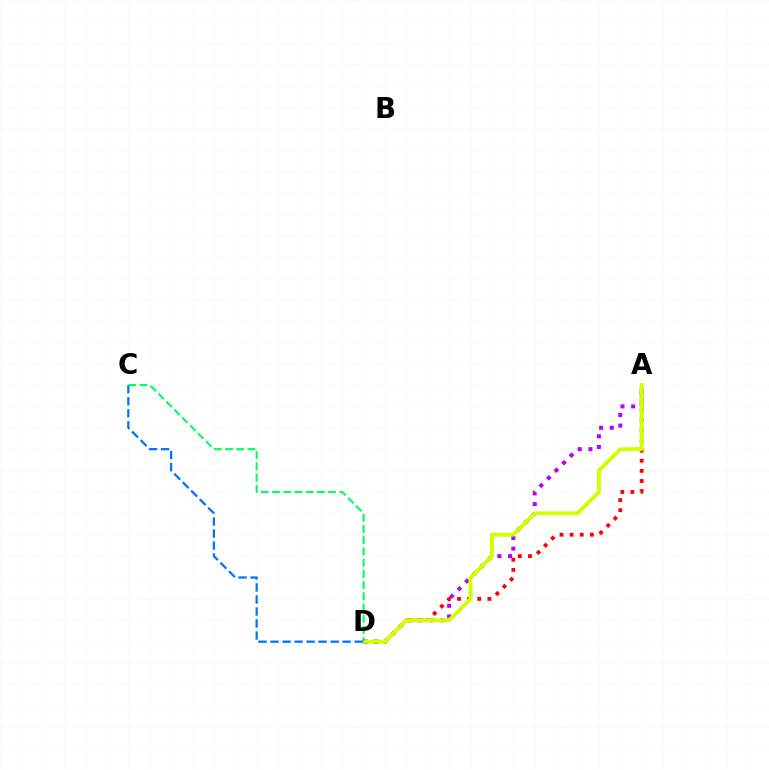{('A', 'D'): [{'color': '#b900ff', 'line_style': 'dotted', 'thickness': 2.9}, {'color': '#ff0000', 'line_style': 'dotted', 'thickness': 2.75}, {'color': '#d1ff00', 'line_style': 'solid', 'thickness': 2.82}], ('C', 'D'): [{'color': '#0074ff', 'line_style': 'dashed', 'thickness': 1.63}, {'color': '#00ff5c', 'line_style': 'dashed', 'thickness': 1.52}]}